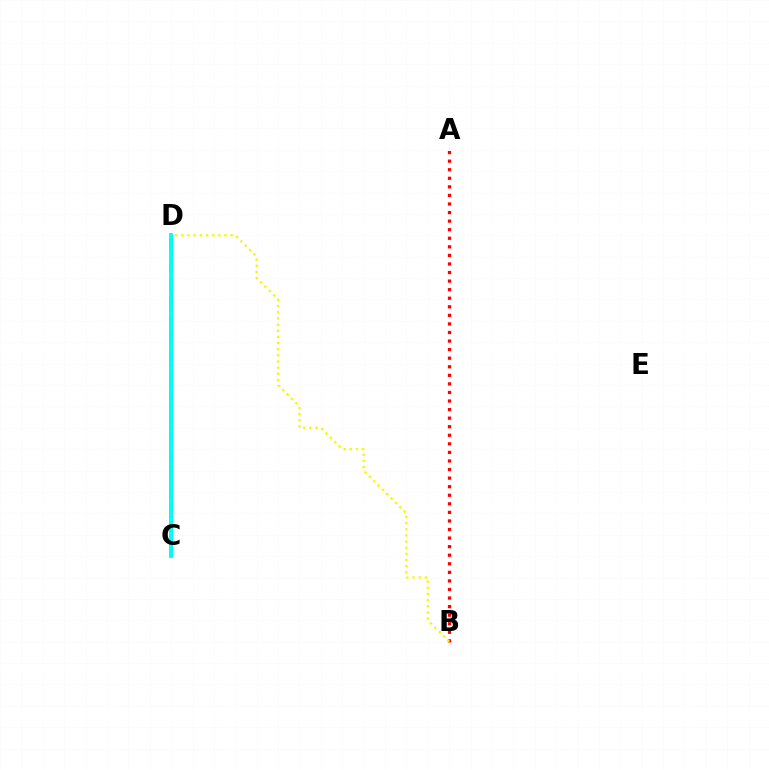{('A', 'B'): [{'color': '#ff0000', 'line_style': 'dotted', 'thickness': 2.33}], ('C', 'D'): [{'color': '#ee00ff', 'line_style': 'dotted', 'thickness': 2.15}, {'color': '#0010ff', 'line_style': 'dashed', 'thickness': 2.57}, {'color': '#08ff00', 'line_style': 'dashed', 'thickness': 2.76}, {'color': '#00fff6', 'line_style': 'solid', 'thickness': 2.79}], ('B', 'D'): [{'color': '#fcf500', 'line_style': 'dotted', 'thickness': 1.67}]}